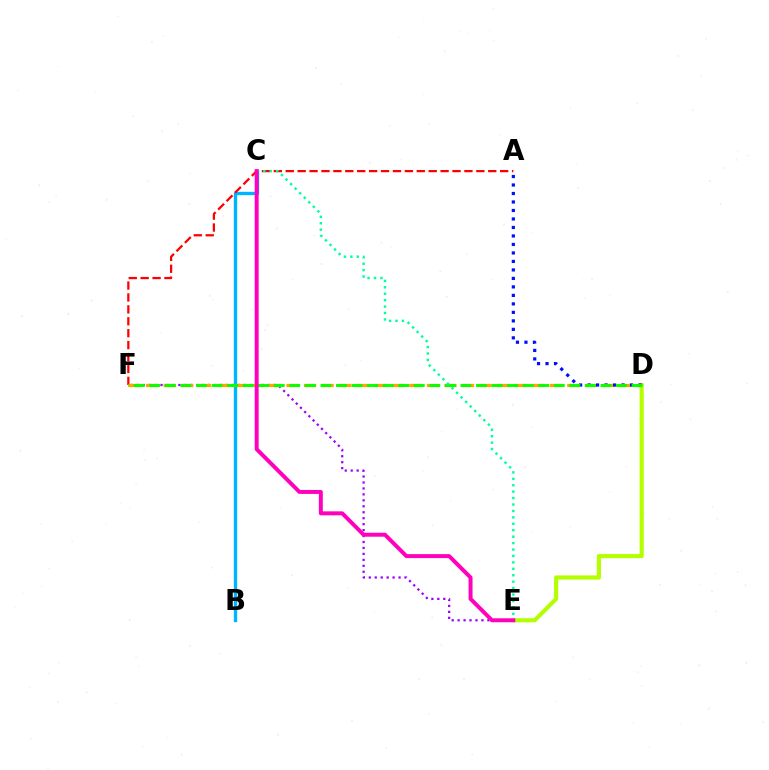{('B', 'C'): [{'color': '#00b5ff', 'line_style': 'solid', 'thickness': 2.41}], ('D', 'E'): [{'color': '#b3ff00', 'line_style': 'solid', 'thickness': 2.98}], ('E', 'F'): [{'color': '#9b00ff', 'line_style': 'dotted', 'thickness': 1.62}], ('A', 'F'): [{'color': '#ff0000', 'line_style': 'dashed', 'thickness': 1.62}], ('D', 'F'): [{'color': '#ffa500', 'line_style': 'dashed', 'thickness': 2.38}, {'color': '#08ff00', 'line_style': 'dashed', 'thickness': 2.11}], ('A', 'D'): [{'color': '#0010ff', 'line_style': 'dotted', 'thickness': 2.31}], ('C', 'E'): [{'color': '#00ff9d', 'line_style': 'dotted', 'thickness': 1.75}, {'color': '#ff00bd', 'line_style': 'solid', 'thickness': 2.85}]}